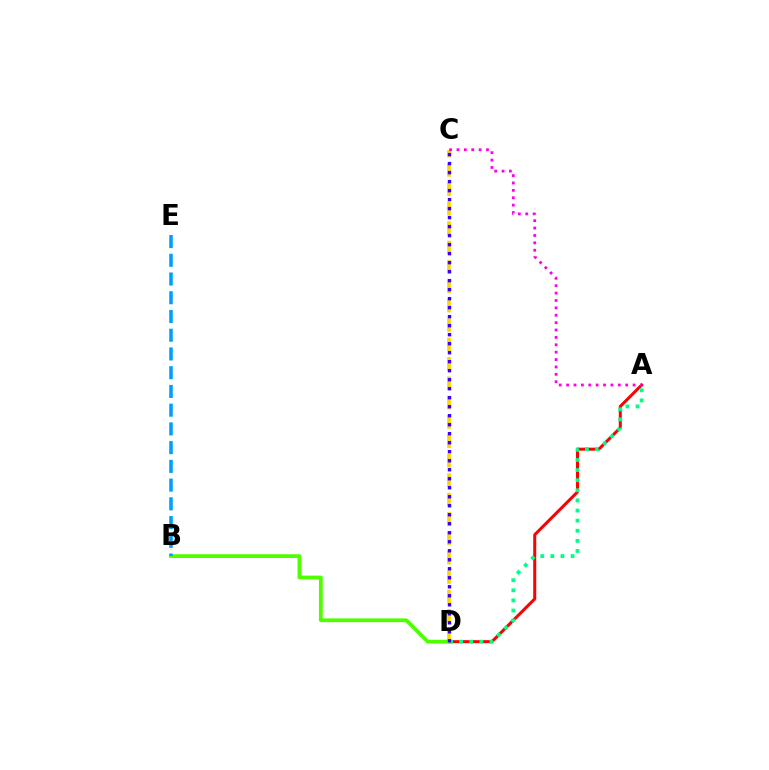{('A', 'D'): [{'color': '#ff0000', 'line_style': 'solid', 'thickness': 2.17}, {'color': '#00ff86', 'line_style': 'dotted', 'thickness': 2.75}], ('C', 'D'): [{'color': '#ffd500', 'line_style': 'dashed', 'thickness': 2.63}, {'color': '#3700ff', 'line_style': 'dotted', 'thickness': 2.45}], ('A', 'C'): [{'color': '#ff00ed', 'line_style': 'dotted', 'thickness': 2.01}], ('B', 'D'): [{'color': '#4fff00', 'line_style': 'solid', 'thickness': 2.72}], ('B', 'E'): [{'color': '#009eff', 'line_style': 'dashed', 'thickness': 2.55}]}